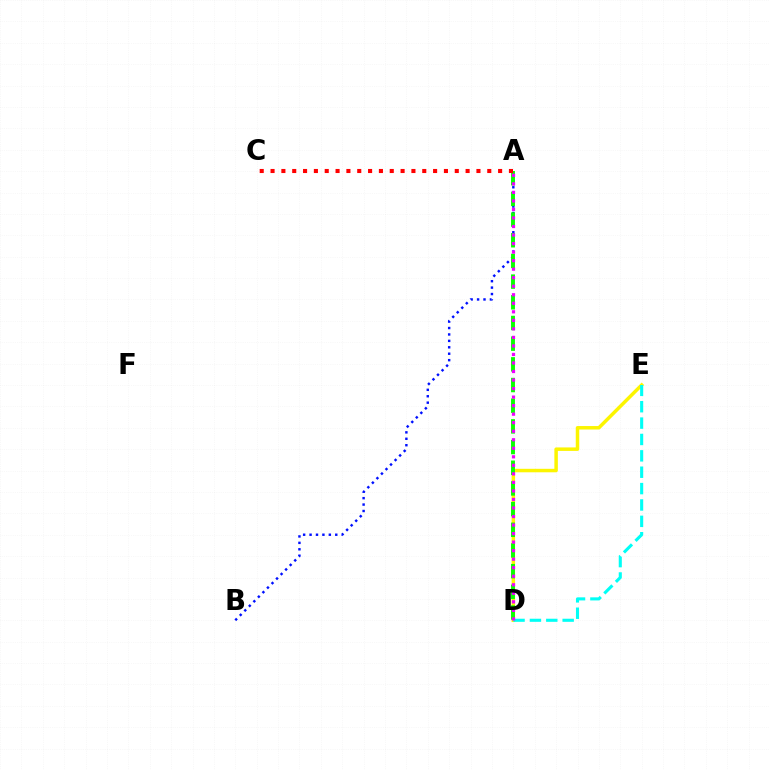{('D', 'E'): [{'color': '#fcf500', 'line_style': 'solid', 'thickness': 2.51}, {'color': '#00fff6', 'line_style': 'dashed', 'thickness': 2.22}], ('A', 'B'): [{'color': '#0010ff', 'line_style': 'dotted', 'thickness': 1.75}], ('A', 'D'): [{'color': '#08ff00', 'line_style': 'dashed', 'thickness': 2.81}, {'color': '#ee00ff', 'line_style': 'dotted', 'thickness': 2.32}], ('A', 'C'): [{'color': '#ff0000', 'line_style': 'dotted', 'thickness': 2.94}]}